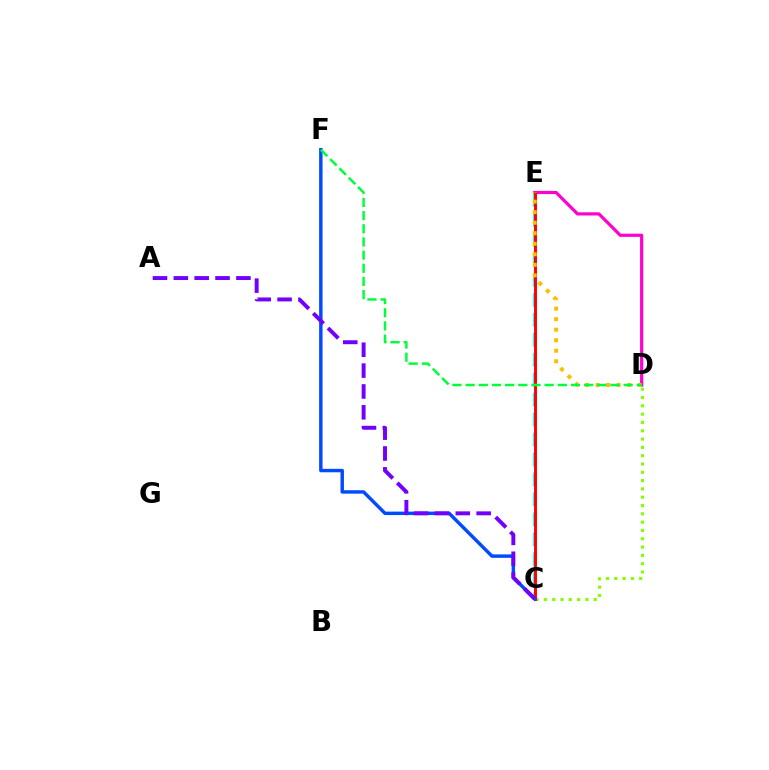{('D', 'E'): [{'color': '#ff00cf', 'line_style': 'solid', 'thickness': 2.3}, {'color': '#ffbd00', 'line_style': 'dotted', 'thickness': 2.86}], ('C', 'D'): [{'color': '#84ff00', 'line_style': 'dotted', 'thickness': 2.26}], ('C', 'E'): [{'color': '#00fff6', 'line_style': 'dashed', 'thickness': 2.71}, {'color': '#ff0000', 'line_style': 'solid', 'thickness': 2.11}], ('C', 'F'): [{'color': '#004bff', 'line_style': 'solid', 'thickness': 2.47}], ('A', 'C'): [{'color': '#7200ff', 'line_style': 'dashed', 'thickness': 2.83}], ('D', 'F'): [{'color': '#00ff39', 'line_style': 'dashed', 'thickness': 1.79}]}